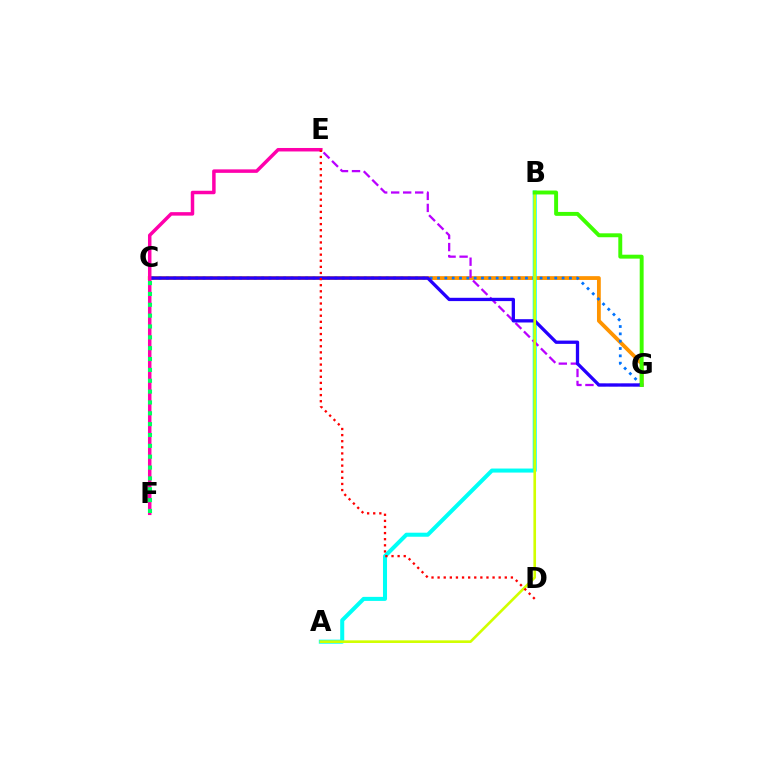{('C', 'G'): [{'color': '#ff9400', 'line_style': 'solid', 'thickness': 2.75}, {'color': '#0074ff', 'line_style': 'dotted', 'thickness': 1.99}, {'color': '#2500ff', 'line_style': 'solid', 'thickness': 2.38}], ('A', 'B'): [{'color': '#00fff6', 'line_style': 'solid', 'thickness': 2.91}, {'color': '#d1ff00', 'line_style': 'solid', 'thickness': 1.9}], ('E', 'G'): [{'color': '#b900ff', 'line_style': 'dashed', 'thickness': 1.63}], ('B', 'G'): [{'color': '#3dff00', 'line_style': 'solid', 'thickness': 2.83}], ('E', 'F'): [{'color': '#ff00ac', 'line_style': 'solid', 'thickness': 2.51}], ('C', 'F'): [{'color': '#00ff5c', 'line_style': 'dotted', 'thickness': 2.95}], ('D', 'E'): [{'color': '#ff0000', 'line_style': 'dotted', 'thickness': 1.66}]}